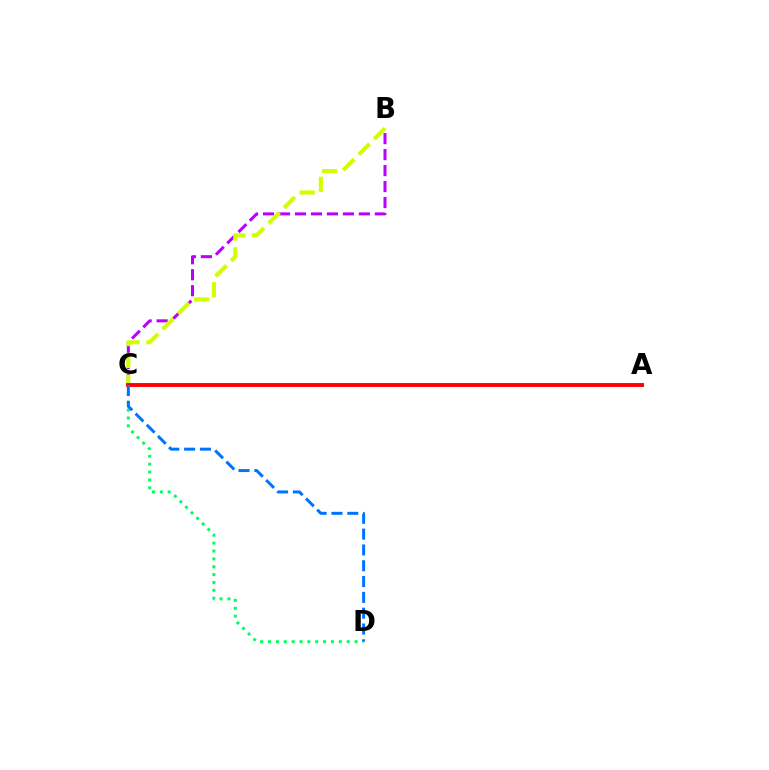{('B', 'C'): [{'color': '#b900ff', 'line_style': 'dashed', 'thickness': 2.17}, {'color': '#d1ff00', 'line_style': 'dashed', 'thickness': 2.97}], ('A', 'C'): [{'color': '#ff0000', 'line_style': 'solid', 'thickness': 2.81}], ('C', 'D'): [{'color': '#00ff5c', 'line_style': 'dotted', 'thickness': 2.14}, {'color': '#0074ff', 'line_style': 'dashed', 'thickness': 2.15}]}